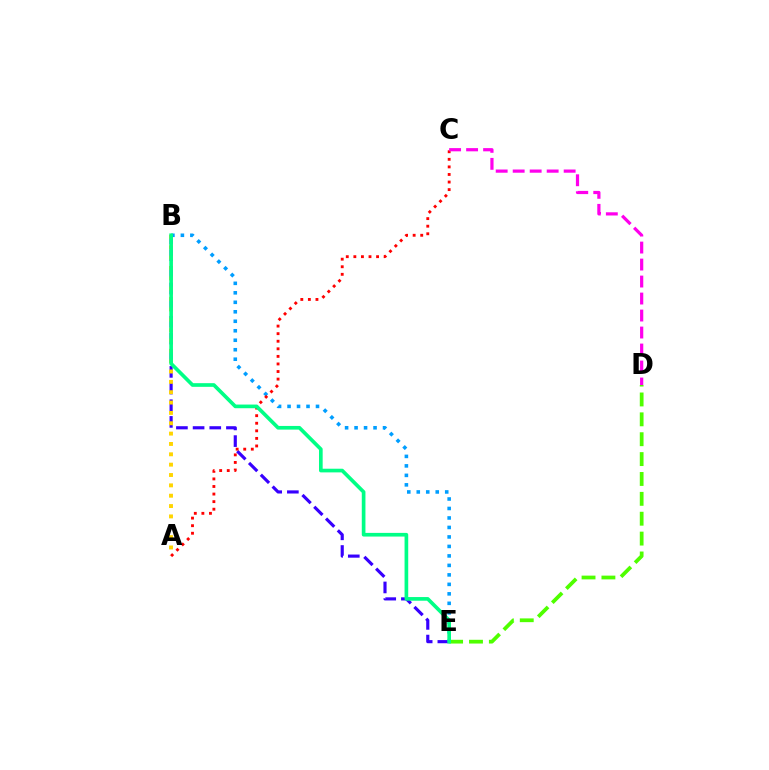{('D', 'E'): [{'color': '#4fff00', 'line_style': 'dashed', 'thickness': 2.7}], ('B', 'E'): [{'color': '#3700ff', 'line_style': 'dashed', 'thickness': 2.26}, {'color': '#009eff', 'line_style': 'dotted', 'thickness': 2.58}, {'color': '#00ff86', 'line_style': 'solid', 'thickness': 2.64}], ('A', 'B'): [{'color': '#ffd500', 'line_style': 'dotted', 'thickness': 2.81}], ('A', 'C'): [{'color': '#ff0000', 'line_style': 'dotted', 'thickness': 2.06}], ('C', 'D'): [{'color': '#ff00ed', 'line_style': 'dashed', 'thickness': 2.31}]}